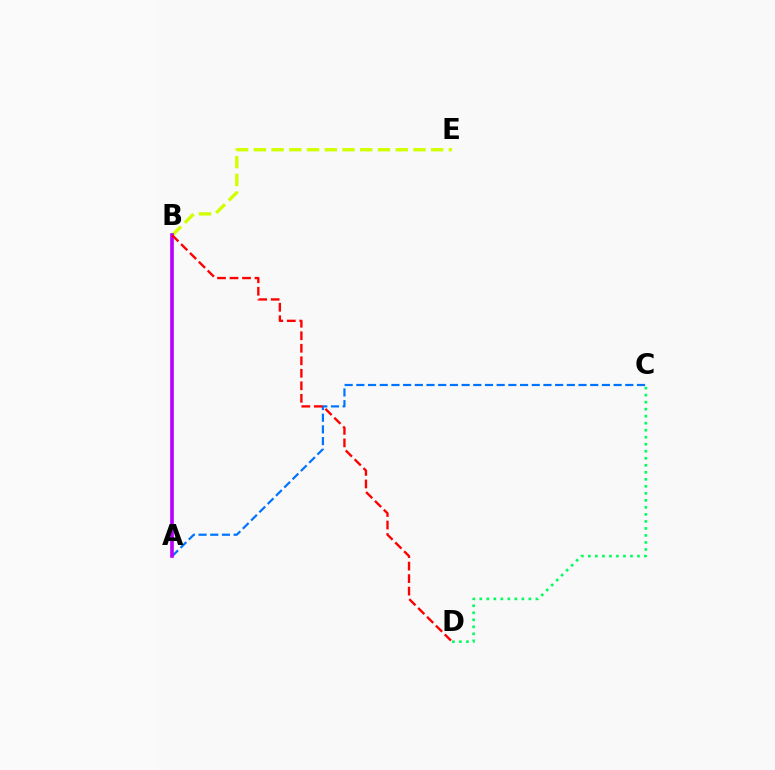{('A', 'C'): [{'color': '#0074ff', 'line_style': 'dashed', 'thickness': 1.59}], ('B', 'E'): [{'color': '#d1ff00', 'line_style': 'dashed', 'thickness': 2.41}], ('C', 'D'): [{'color': '#00ff5c', 'line_style': 'dotted', 'thickness': 1.91}], ('A', 'B'): [{'color': '#b900ff', 'line_style': 'solid', 'thickness': 2.63}], ('B', 'D'): [{'color': '#ff0000', 'line_style': 'dashed', 'thickness': 1.7}]}